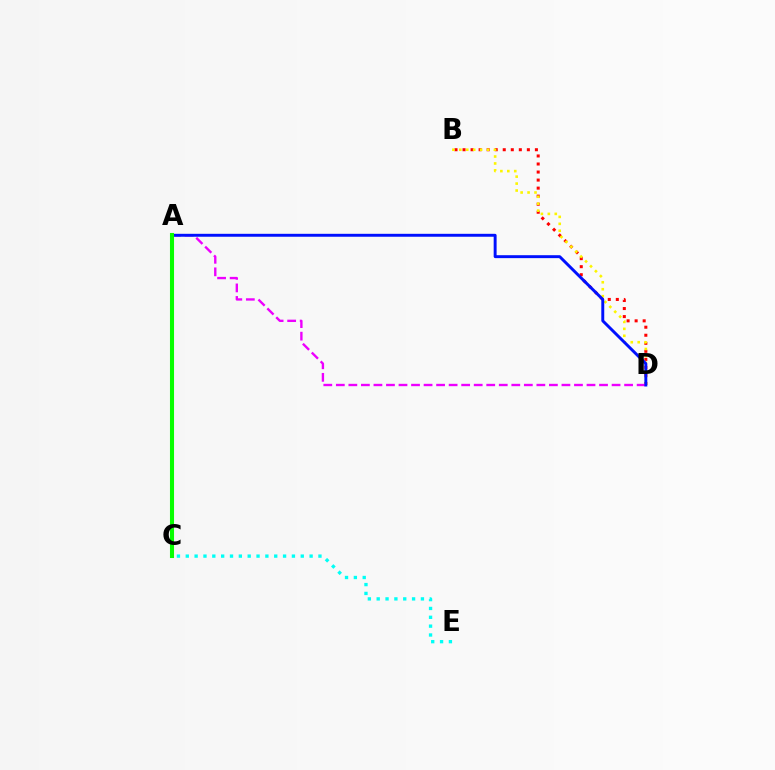{('B', 'D'): [{'color': '#ff0000', 'line_style': 'dotted', 'thickness': 2.18}, {'color': '#fcf500', 'line_style': 'dotted', 'thickness': 1.89}], ('C', 'E'): [{'color': '#00fff6', 'line_style': 'dotted', 'thickness': 2.4}], ('A', 'D'): [{'color': '#ee00ff', 'line_style': 'dashed', 'thickness': 1.7}, {'color': '#0010ff', 'line_style': 'solid', 'thickness': 2.11}], ('A', 'C'): [{'color': '#08ff00', 'line_style': 'solid', 'thickness': 2.93}]}